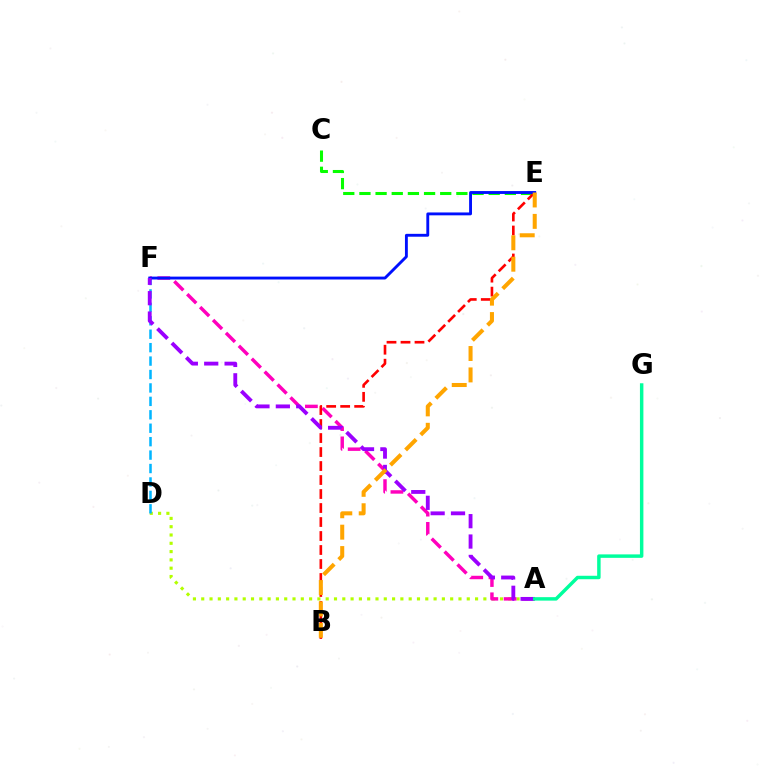{('A', 'D'): [{'color': '#b3ff00', 'line_style': 'dotted', 'thickness': 2.25}], ('D', 'F'): [{'color': '#00b5ff', 'line_style': 'dashed', 'thickness': 1.82}], ('C', 'E'): [{'color': '#08ff00', 'line_style': 'dashed', 'thickness': 2.2}], ('A', 'F'): [{'color': '#ff00bd', 'line_style': 'dashed', 'thickness': 2.48}, {'color': '#9b00ff', 'line_style': 'dashed', 'thickness': 2.77}], ('B', 'E'): [{'color': '#ff0000', 'line_style': 'dashed', 'thickness': 1.9}, {'color': '#ffa500', 'line_style': 'dashed', 'thickness': 2.91}], ('E', 'F'): [{'color': '#0010ff', 'line_style': 'solid', 'thickness': 2.07}], ('A', 'G'): [{'color': '#00ff9d', 'line_style': 'solid', 'thickness': 2.49}]}